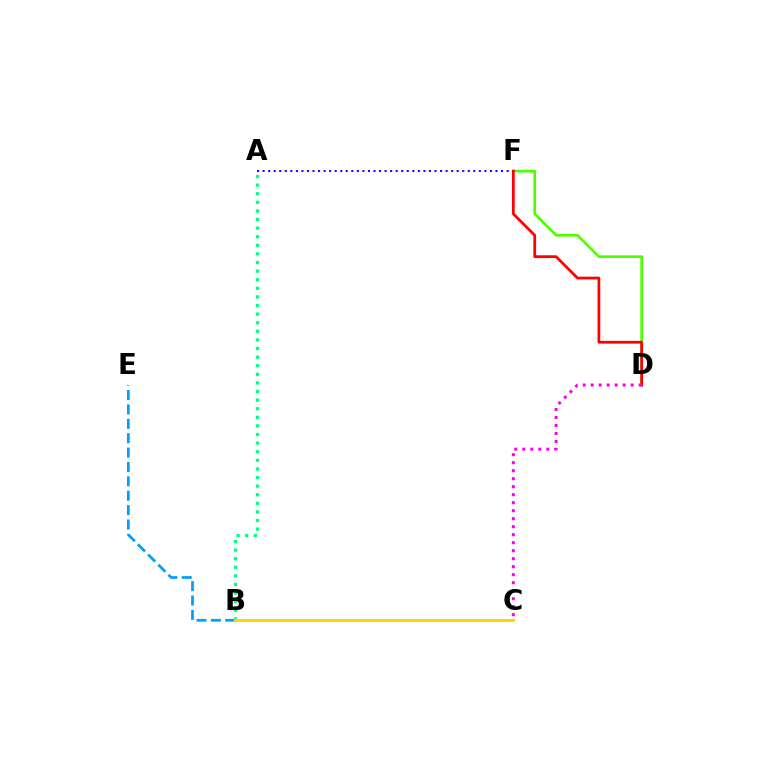{('A', 'F'): [{'color': '#3700ff', 'line_style': 'dotted', 'thickness': 1.51}], ('B', 'E'): [{'color': '#009eff', 'line_style': 'dashed', 'thickness': 1.95}], ('A', 'B'): [{'color': '#00ff86', 'line_style': 'dotted', 'thickness': 2.34}], ('D', 'F'): [{'color': '#4fff00', 'line_style': 'solid', 'thickness': 1.95}, {'color': '#ff0000', 'line_style': 'solid', 'thickness': 1.99}], ('B', 'C'): [{'color': '#ffd500', 'line_style': 'solid', 'thickness': 2.19}], ('C', 'D'): [{'color': '#ff00ed', 'line_style': 'dotted', 'thickness': 2.17}]}